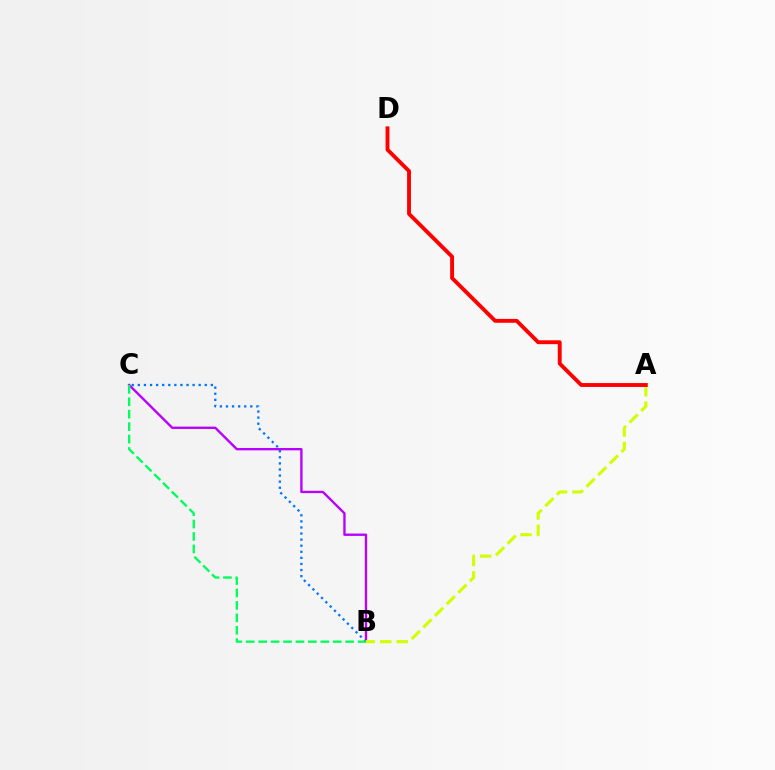{('B', 'C'): [{'color': '#0074ff', 'line_style': 'dotted', 'thickness': 1.65}, {'color': '#b900ff', 'line_style': 'solid', 'thickness': 1.7}, {'color': '#00ff5c', 'line_style': 'dashed', 'thickness': 1.69}], ('A', 'B'): [{'color': '#d1ff00', 'line_style': 'dashed', 'thickness': 2.23}], ('A', 'D'): [{'color': '#ff0000', 'line_style': 'solid', 'thickness': 2.79}]}